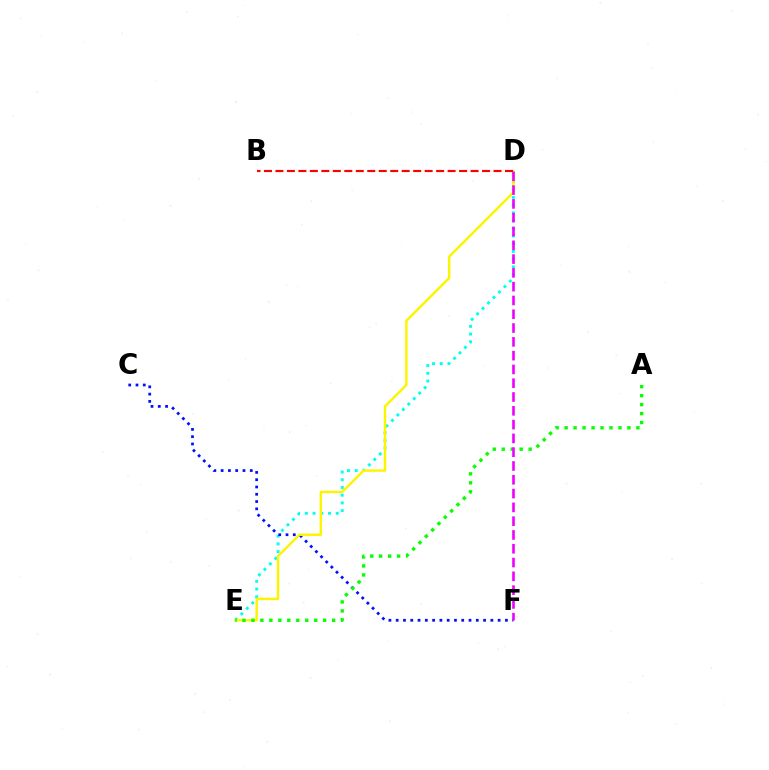{('D', 'E'): [{'color': '#00fff6', 'line_style': 'dotted', 'thickness': 2.1}, {'color': '#fcf500', 'line_style': 'solid', 'thickness': 1.76}], ('C', 'F'): [{'color': '#0010ff', 'line_style': 'dotted', 'thickness': 1.98}], ('B', 'D'): [{'color': '#ff0000', 'line_style': 'dashed', 'thickness': 1.56}], ('A', 'E'): [{'color': '#08ff00', 'line_style': 'dotted', 'thickness': 2.44}], ('D', 'F'): [{'color': '#ee00ff', 'line_style': 'dashed', 'thickness': 1.87}]}